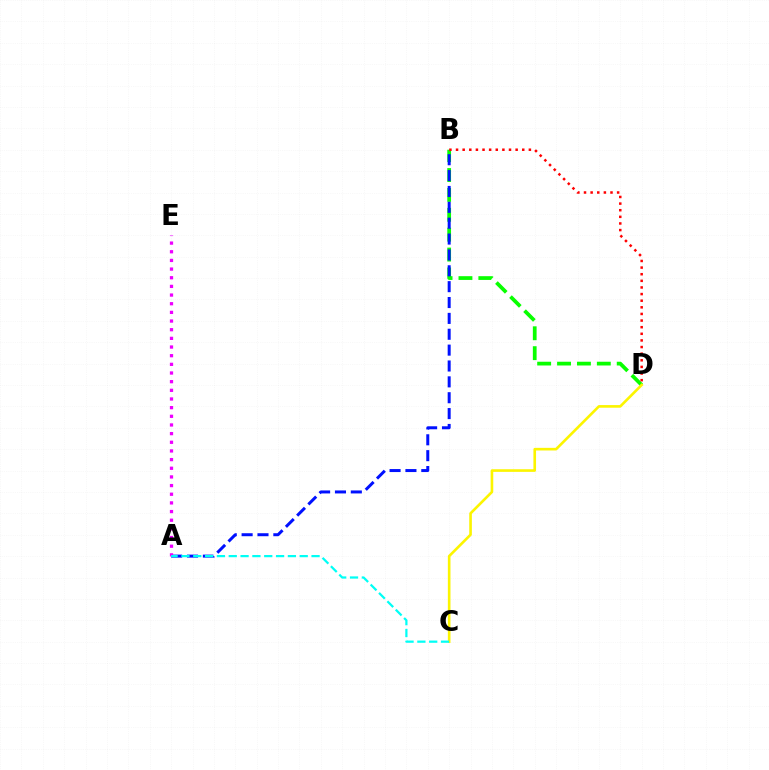{('B', 'D'): [{'color': '#08ff00', 'line_style': 'dashed', 'thickness': 2.7}, {'color': '#ff0000', 'line_style': 'dotted', 'thickness': 1.8}], ('A', 'B'): [{'color': '#0010ff', 'line_style': 'dashed', 'thickness': 2.16}], ('C', 'D'): [{'color': '#fcf500', 'line_style': 'solid', 'thickness': 1.89}], ('A', 'E'): [{'color': '#ee00ff', 'line_style': 'dotted', 'thickness': 2.35}], ('A', 'C'): [{'color': '#00fff6', 'line_style': 'dashed', 'thickness': 1.61}]}